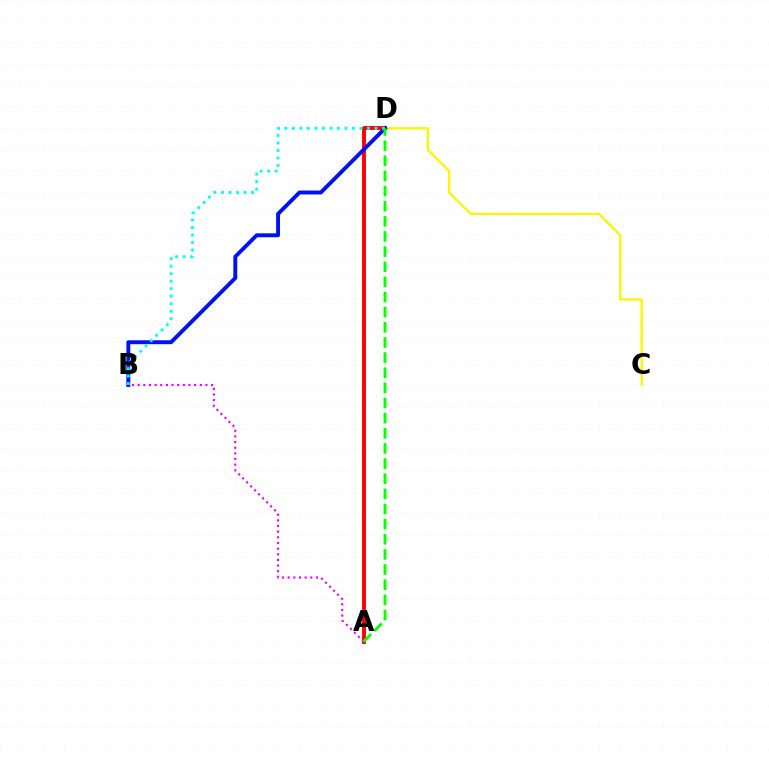{('C', 'D'): [{'color': '#fcf500', 'line_style': 'solid', 'thickness': 1.65}], ('A', 'D'): [{'color': '#ff0000', 'line_style': 'solid', 'thickness': 2.81}, {'color': '#08ff00', 'line_style': 'dashed', 'thickness': 2.06}], ('B', 'D'): [{'color': '#0010ff', 'line_style': 'solid', 'thickness': 2.82}, {'color': '#00fff6', 'line_style': 'dotted', 'thickness': 2.04}], ('A', 'B'): [{'color': '#ee00ff', 'line_style': 'dotted', 'thickness': 1.53}]}